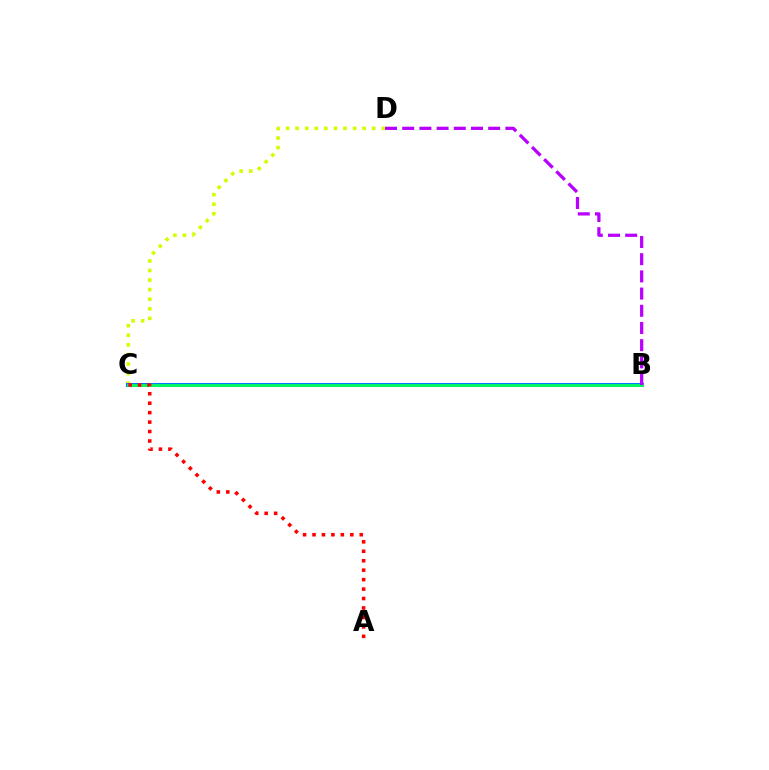{('C', 'D'): [{'color': '#d1ff00', 'line_style': 'dotted', 'thickness': 2.6}], ('B', 'C'): [{'color': '#0074ff', 'line_style': 'solid', 'thickness': 2.86}, {'color': '#00ff5c', 'line_style': 'solid', 'thickness': 2.04}], ('A', 'C'): [{'color': '#ff0000', 'line_style': 'dotted', 'thickness': 2.57}], ('B', 'D'): [{'color': '#b900ff', 'line_style': 'dashed', 'thickness': 2.34}]}